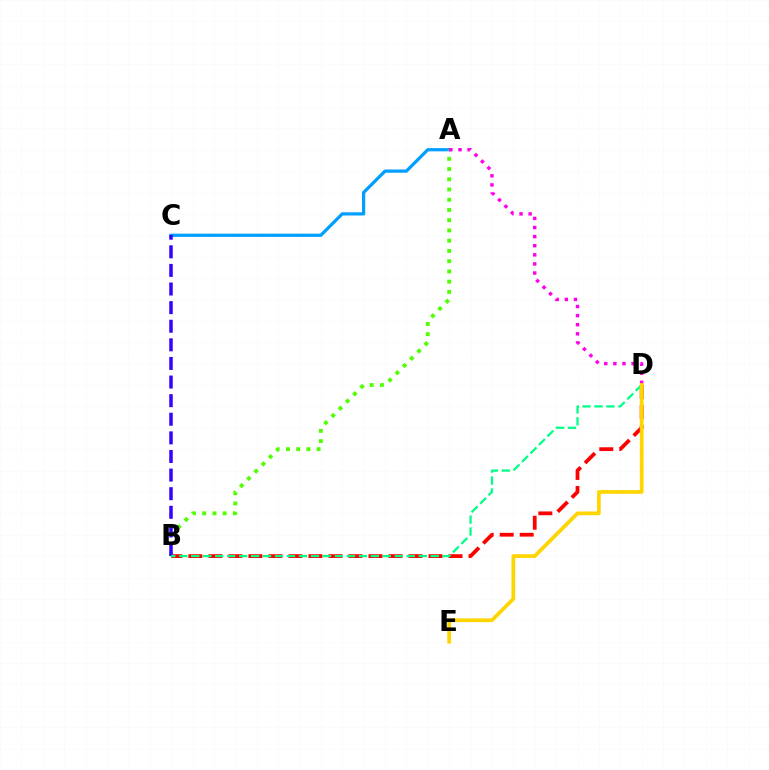{('B', 'D'): [{'color': '#ff0000', 'line_style': 'dashed', 'thickness': 2.72}, {'color': '#00ff86', 'line_style': 'dashed', 'thickness': 1.63}], ('A', 'C'): [{'color': '#009eff', 'line_style': 'solid', 'thickness': 2.32}], ('A', 'B'): [{'color': '#4fff00', 'line_style': 'dotted', 'thickness': 2.78}], ('B', 'C'): [{'color': '#3700ff', 'line_style': 'dashed', 'thickness': 2.53}], ('A', 'D'): [{'color': '#ff00ed', 'line_style': 'dotted', 'thickness': 2.47}], ('D', 'E'): [{'color': '#ffd500', 'line_style': 'solid', 'thickness': 2.68}]}